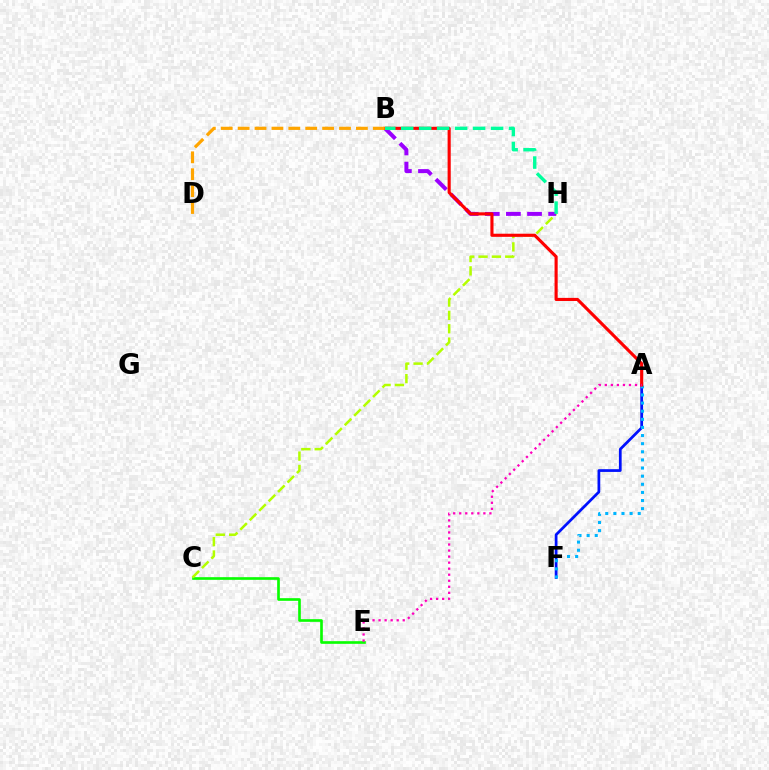{('C', 'E'): [{'color': '#08ff00', 'line_style': 'solid', 'thickness': 1.91}], ('A', 'F'): [{'color': '#0010ff', 'line_style': 'solid', 'thickness': 1.97}, {'color': '#00b5ff', 'line_style': 'dotted', 'thickness': 2.21}], ('C', 'H'): [{'color': '#b3ff00', 'line_style': 'dashed', 'thickness': 1.81}], ('B', 'H'): [{'color': '#9b00ff', 'line_style': 'dashed', 'thickness': 2.87}, {'color': '#00ff9d', 'line_style': 'dashed', 'thickness': 2.44}], ('A', 'B'): [{'color': '#ff0000', 'line_style': 'solid', 'thickness': 2.25}], ('A', 'E'): [{'color': '#ff00bd', 'line_style': 'dotted', 'thickness': 1.64}], ('B', 'D'): [{'color': '#ffa500', 'line_style': 'dashed', 'thickness': 2.3}]}